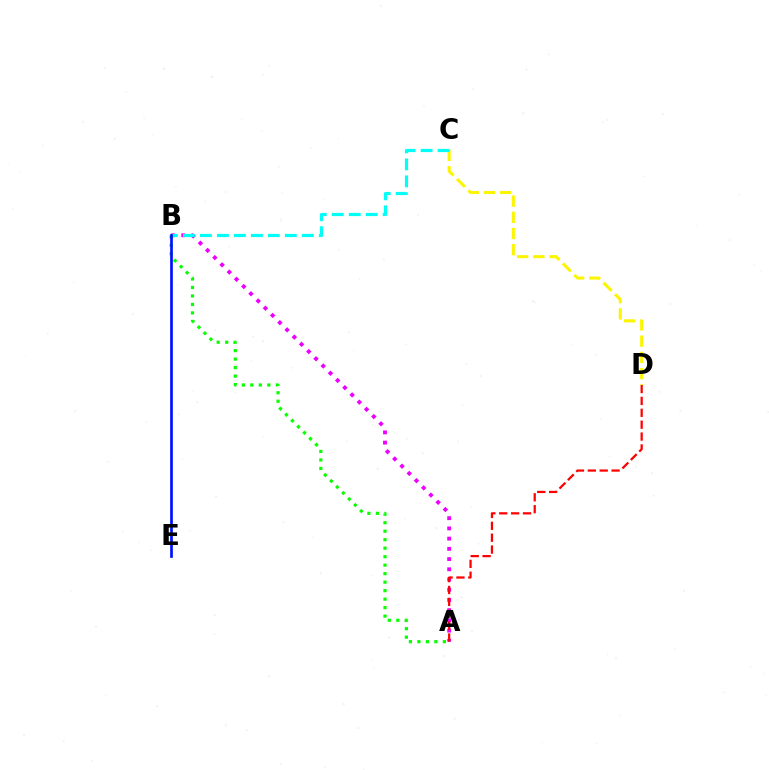{('A', 'B'): [{'color': '#ee00ff', 'line_style': 'dotted', 'thickness': 2.78}, {'color': '#08ff00', 'line_style': 'dotted', 'thickness': 2.31}], ('A', 'D'): [{'color': '#ff0000', 'line_style': 'dashed', 'thickness': 1.61}], ('C', 'D'): [{'color': '#fcf500', 'line_style': 'dashed', 'thickness': 2.2}], ('B', 'C'): [{'color': '#00fff6', 'line_style': 'dashed', 'thickness': 2.31}], ('B', 'E'): [{'color': '#0010ff', 'line_style': 'solid', 'thickness': 1.94}]}